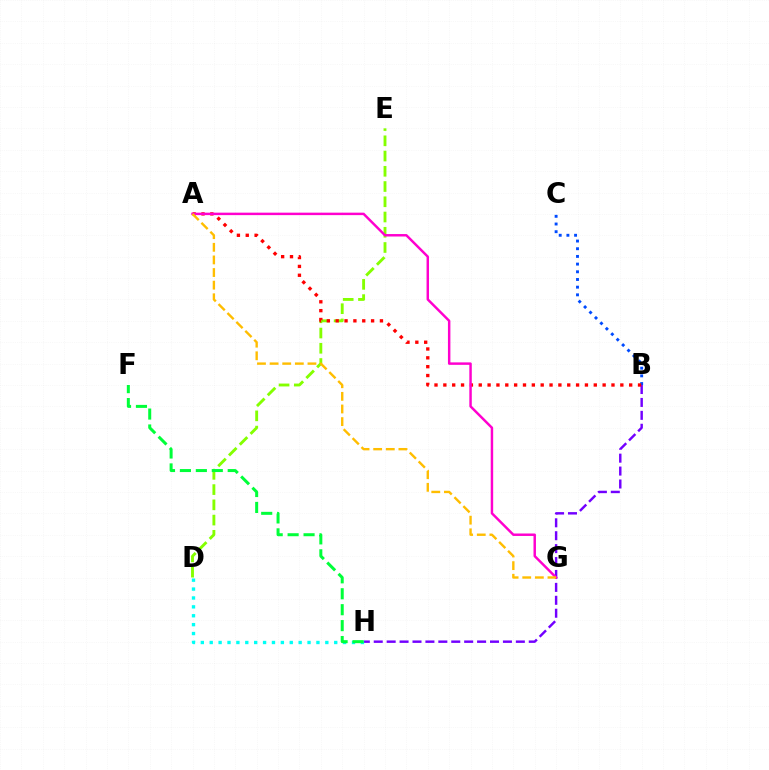{('B', 'C'): [{'color': '#004bff', 'line_style': 'dotted', 'thickness': 2.09}], ('B', 'H'): [{'color': '#7200ff', 'line_style': 'dashed', 'thickness': 1.76}], ('D', 'H'): [{'color': '#00fff6', 'line_style': 'dotted', 'thickness': 2.42}], ('D', 'E'): [{'color': '#84ff00', 'line_style': 'dashed', 'thickness': 2.07}], ('A', 'B'): [{'color': '#ff0000', 'line_style': 'dotted', 'thickness': 2.4}], ('A', 'G'): [{'color': '#ff00cf', 'line_style': 'solid', 'thickness': 1.77}, {'color': '#ffbd00', 'line_style': 'dashed', 'thickness': 1.71}], ('F', 'H'): [{'color': '#00ff39', 'line_style': 'dashed', 'thickness': 2.16}]}